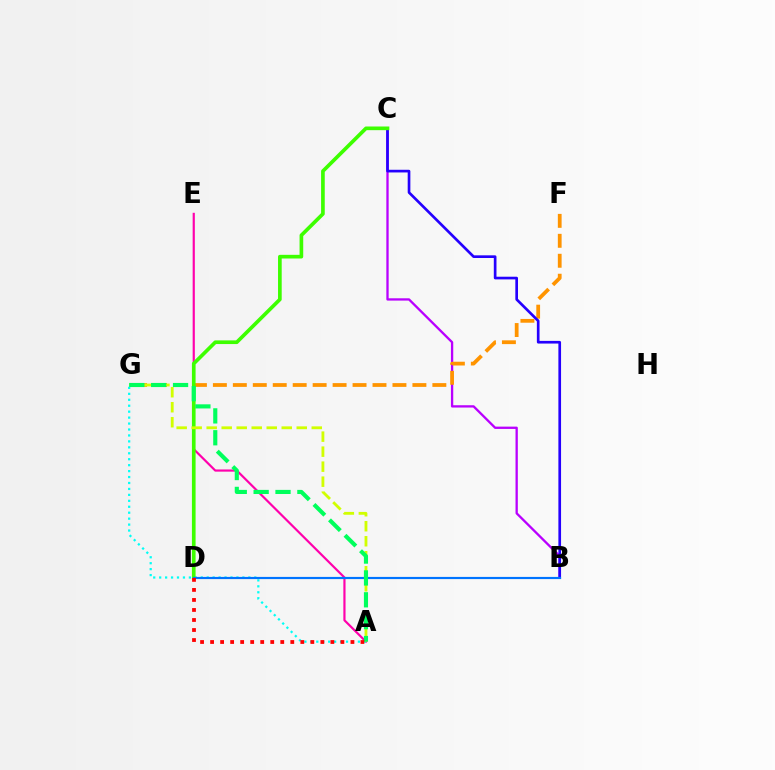{('B', 'C'): [{'color': '#b900ff', 'line_style': 'solid', 'thickness': 1.66}, {'color': '#2500ff', 'line_style': 'solid', 'thickness': 1.93}], ('A', 'E'): [{'color': '#ff00ac', 'line_style': 'solid', 'thickness': 1.57}], ('F', 'G'): [{'color': '#ff9400', 'line_style': 'dashed', 'thickness': 2.71}], ('A', 'G'): [{'color': '#00fff6', 'line_style': 'dotted', 'thickness': 1.61}, {'color': '#d1ff00', 'line_style': 'dashed', 'thickness': 2.04}, {'color': '#00ff5c', 'line_style': 'dashed', 'thickness': 2.97}], ('C', 'D'): [{'color': '#3dff00', 'line_style': 'solid', 'thickness': 2.64}], ('B', 'D'): [{'color': '#0074ff', 'line_style': 'solid', 'thickness': 1.57}], ('A', 'D'): [{'color': '#ff0000', 'line_style': 'dotted', 'thickness': 2.72}]}